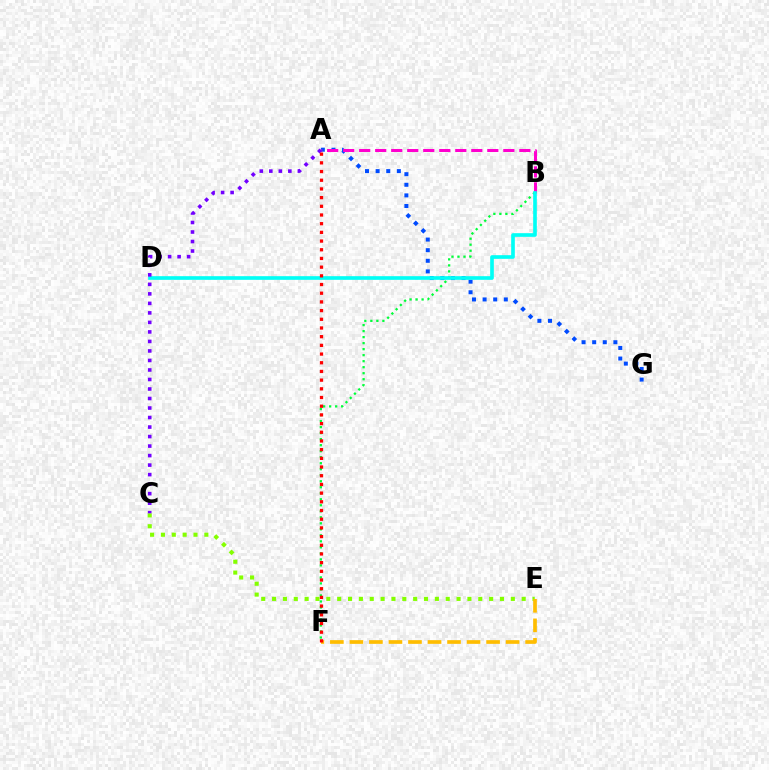{('A', 'G'): [{'color': '#004bff', 'line_style': 'dotted', 'thickness': 2.88}], ('C', 'E'): [{'color': '#84ff00', 'line_style': 'dotted', 'thickness': 2.95}], ('B', 'F'): [{'color': '#00ff39', 'line_style': 'dotted', 'thickness': 1.63}], ('A', 'B'): [{'color': '#ff00cf', 'line_style': 'dashed', 'thickness': 2.18}], ('B', 'D'): [{'color': '#00fff6', 'line_style': 'solid', 'thickness': 2.63}], ('A', 'C'): [{'color': '#7200ff', 'line_style': 'dotted', 'thickness': 2.58}], ('E', 'F'): [{'color': '#ffbd00', 'line_style': 'dashed', 'thickness': 2.65}], ('A', 'F'): [{'color': '#ff0000', 'line_style': 'dotted', 'thickness': 2.36}]}